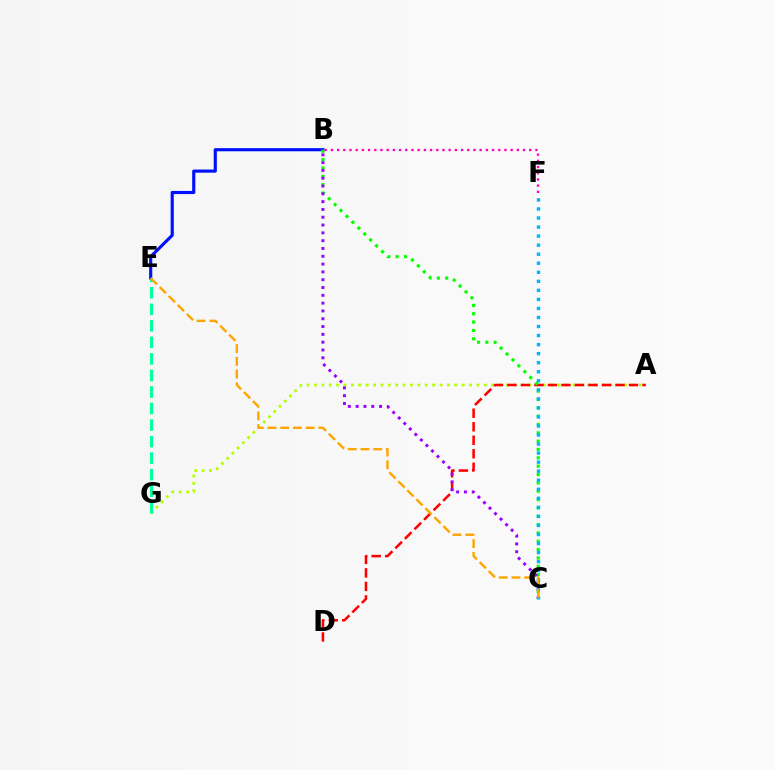{('A', 'G'): [{'color': '#b3ff00', 'line_style': 'dotted', 'thickness': 2.01}], ('A', 'D'): [{'color': '#ff0000', 'line_style': 'dashed', 'thickness': 1.83}], ('B', 'E'): [{'color': '#0010ff', 'line_style': 'solid', 'thickness': 2.26}], ('B', 'C'): [{'color': '#08ff00', 'line_style': 'dotted', 'thickness': 2.27}, {'color': '#9b00ff', 'line_style': 'dotted', 'thickness': 2.12}], ('E', 'G'): [{'color': '#00ff9d', 'line_style': 'dashed', 'thickness': 2.25}], ('C', 'F'): [{'color': '#00b5ff', 'line_style': 'dotted', 'thickness': 2.46}], ('B', 'F'): [{'color': '#ff00bd', 'line_style': 'dotted', 'thickness': 1.68}], ('C', 'E'): [{'color': '#ffa500', 'line_style': 'dashed', 'thickness': 1.73}]}